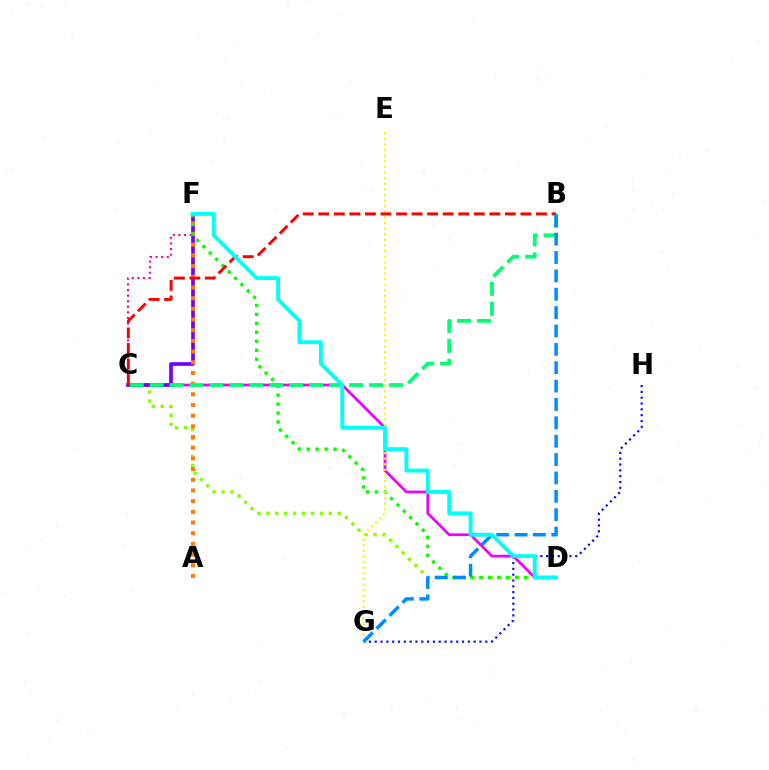{('C', 'F'): [{'color': '#ff0094', 'line_style': 'dotted', 'thickness': 1.52}, {'color': '#7200ff', 'line_style': 'solid', 'thickness': 2.65}], ('C', 'D'): [{'color': '#84ff00', 'line_style': 'dotted', 'thickness': 2.43}, {'color': '#ee00ff', 'line_style': 'solid', 'thickness': 1.95}], ('A', 'F'): [{'color': '#ff7c00', 'line_style': 'dotted', 'thickness': 2.9}], ('D', 'F'): [{'color': '#08ff00', 'line_style': 'dotted', 'thickness': 2.43}, {'color': '#00fff6', 'line_style': 'solid', 'thickness': 2.8}], ('G', 'H'): [{'color': '#0010ff', 'line_style': 'dotted', 'thickness': 1.58}], ('E', 'G'): [{'color': '#fcf500', 'line_style': 'dotted', 'thickness': 1.52}], ('B', 'C'): [{'color': '#00ff74', 'line_style': 'dashed', 'thickness': 2.71}, {'color': '#ff0000', 'line_style': 'dashed', 'thickness': 2.11}], ('B', 'G'): [{'color': '#008cff', 'line_style': 'dashed', 'thickness': 2.5}]}